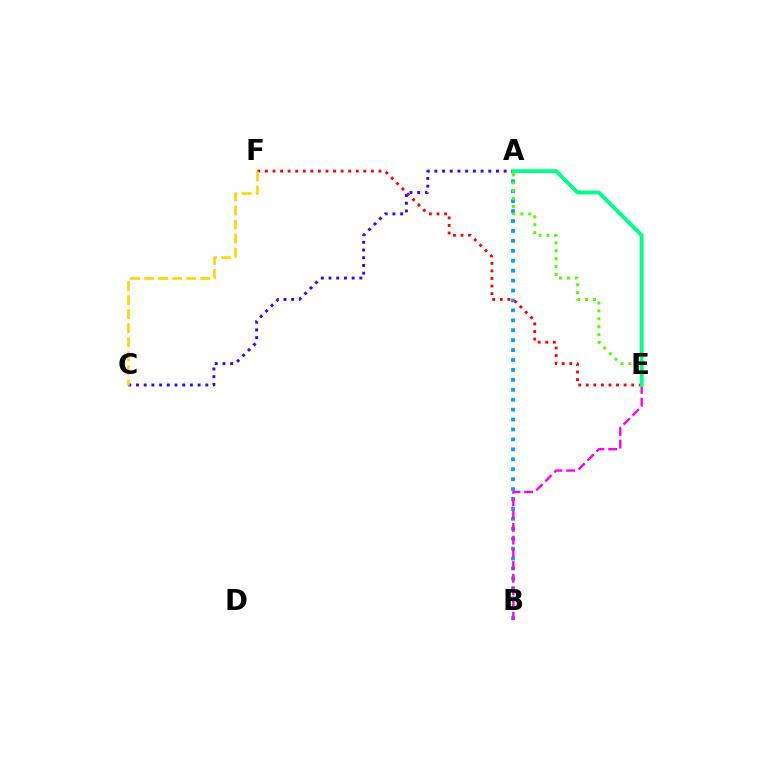{('A', 'B'): [{'color': '#009eff', 'line_style': 'dotted', 'thickness': 2.7}], ('E', 'F'): [{'color': '#ff0000', 'line_style': 'dotted', 'thickness': 2.06}], ('B', 'E'): [{'color': '#ff00ed', 'line_style': 'dashed', 'thickness': 1.73}], ('A', 'C'): [{'color': '#3700ff', 'line_style': 'dotted', 'thickness': 2.09}], ('C', 'F'): [{'color': '#ffd500', 'line_style': 'dashed', 'thickness': 1.91}], ('A', 'E'): [{'color': '#4fff00', 'line_style': 'dotted', 'thickness': 2.15}, {'color': '#00ff86', 'line_style': 'solid', 'thickness': 2.77}]}